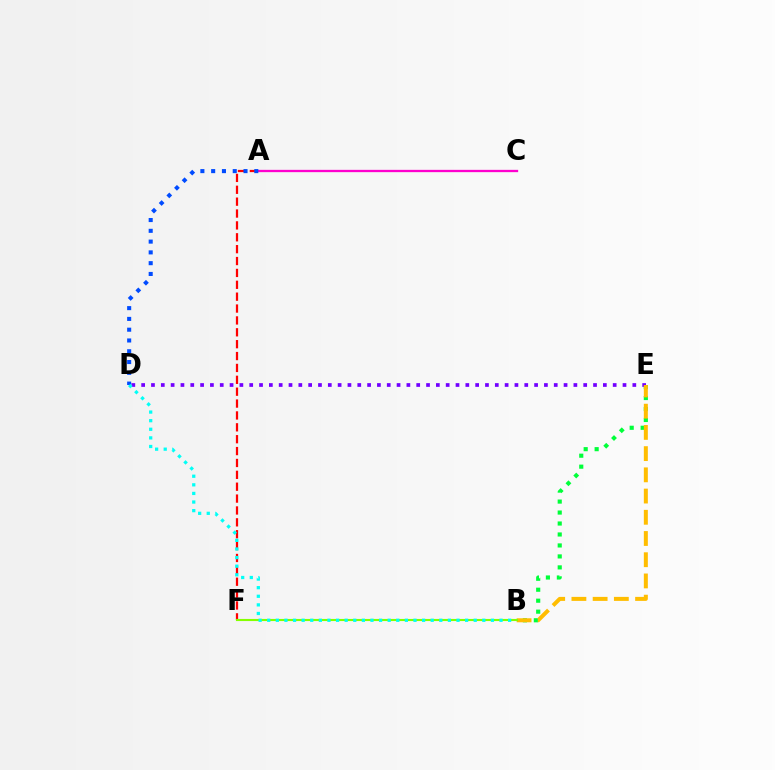{('B', 'E'): [{'color': '#00ff39', 'line_style': 'dotted', 'thickness': 2.98}, {'color': '#ffbd00', 'line_style': 'dashed', 'thickness': 2.88}], ('A', 'C'): [{'color': '#ff00cf', 'line_style': 'solid', 'thickness': 1.66}], ('A', 'F'): [{'color': '#ff0000', 'line_style': 'dashed', 'thickness': 1.61}], ('D', 'E'): [{'color': '#7200ff', 'line_style': 'dotted', 'thickness': 2.67}], ('A', 'D'): [{'color': '#004bff', 'line_style': 'dotted', 'thickness': 2.93}], ('B', 'F'): [{'color': '#84ff00', 'line_style': 'solid', 'thickness': 1.52}], ('B', 'D'): [{'color': '#00fff6', 'line_style': 'dotted', 'thickness': 2.34}]}